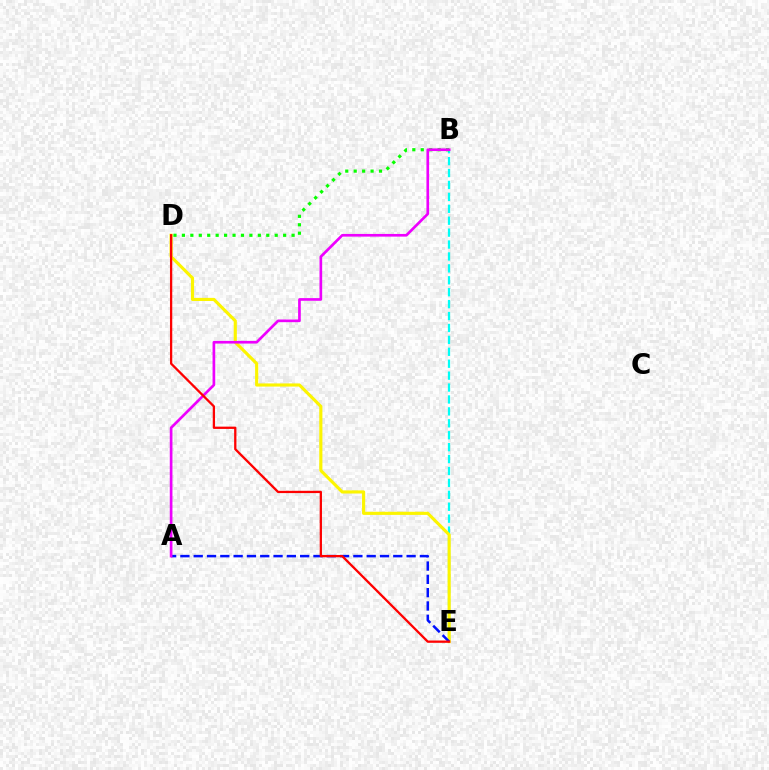{('B', 'E'): [{'color': '#00fff6', 'line_style': 'dashed', 'thickness': 1.62}], ('D', 'E'): [{'color': '#fcf500', 'line_style': 'solid', 'thickness': 2.26}, {'color': '#ff0000', 'line_style': 'solid', 'thickness': 1.65}], ('A', 'E'): [{'color': '#0010ff', 'line_style': 'dashed', 'thickness': 1.81}], ('B', 'D'): [{'color': '#08ff00', 'line_style': 'dotted', 'thickness': 2.29}], ('A', 'B'): [{'color': '#ee00ff', 'line_style': 'solid', 'thickness': 1.93}]}